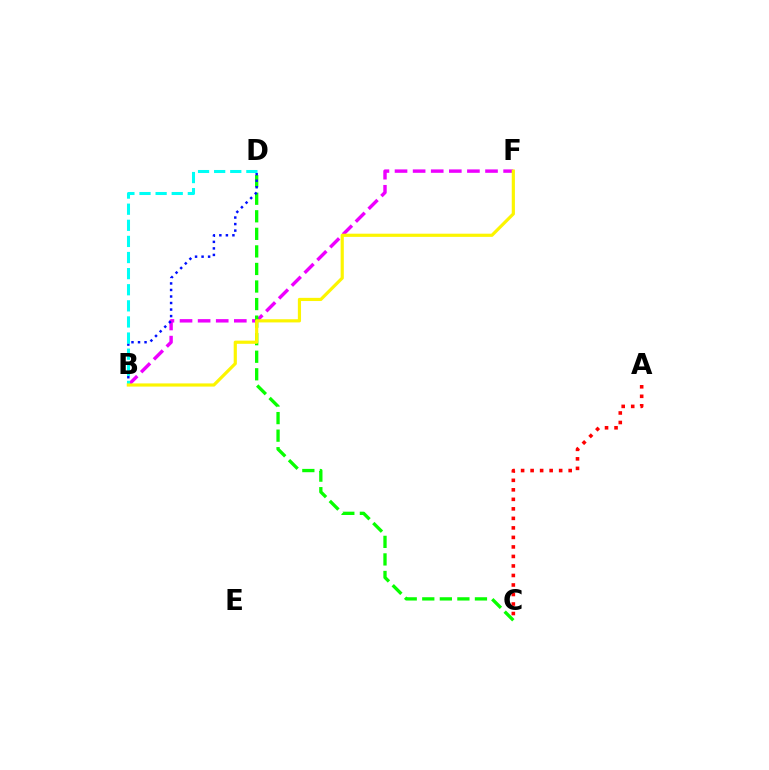{('B', 'F'): [{'color': '#ee00ff', 'line_style': 'dashed', 'thickness': 2.46}, {'color': '#fcf500', 'line_style': 'solid', 'thickness': 2.29}], ('C', 'D'): [{'color': '#08ff00', 'line_style': 'dashed', 'thickness': 2.38}], ('A', 'C'): [{'color': '#ff0000', 'line_style': 'dotted', 'thickness': 2.59}], ('B', 'D'): [{'color': '#0010ff', 'line_style': 'dotted', 'thickness': 1.77}, {'color': '#00fff6', 'line_style': 'dashed', 'thickness': 2.19}]}